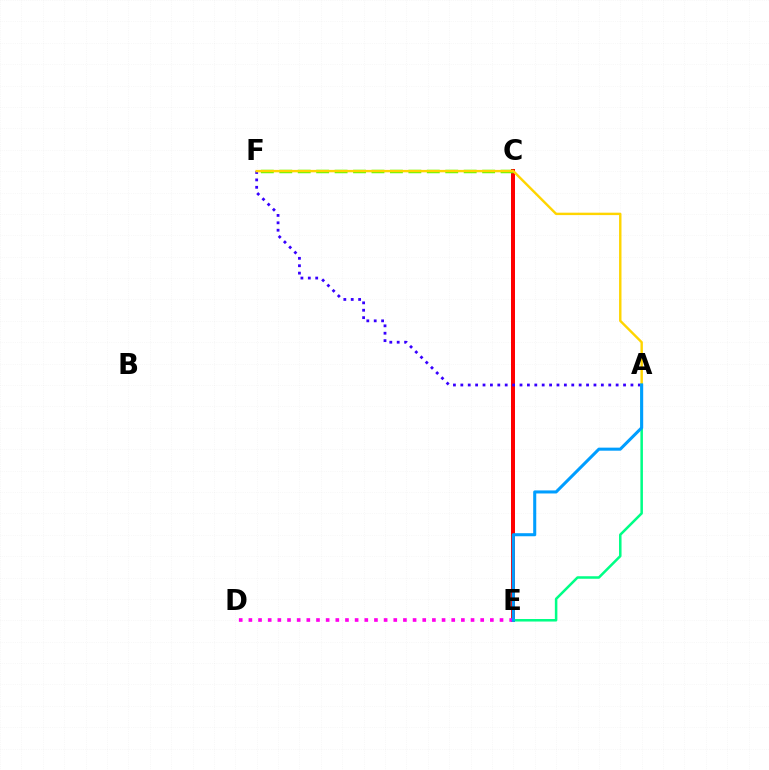{('C', 'E'): [{'color': '#ff0000', 'line_style': 'solid', 'thickness': 2.87}], ('A', 'F'): [{'color': '#3700ff', 'line_style': 'dotted', 'thickness': 2.01}, {'color': '#ffd500', 'line_style': 'solid', 'thickness': 1.74}], ('C', 'F'): [{'color': '#4fff00', 'line_style': 'dashed', 'thickness': 2.51}], ('A', 'E'): [{'color': '#00ff86', 'line_style': 'solid', 'thickness': 1.82}, {'color': '#009eff', 'line_style': 'solid', 'thickness': 2.2}], ('D', 'E'): [{'color': '#ff00ed', 'line_style': 'dotted', 'thickness': 2.62}]}